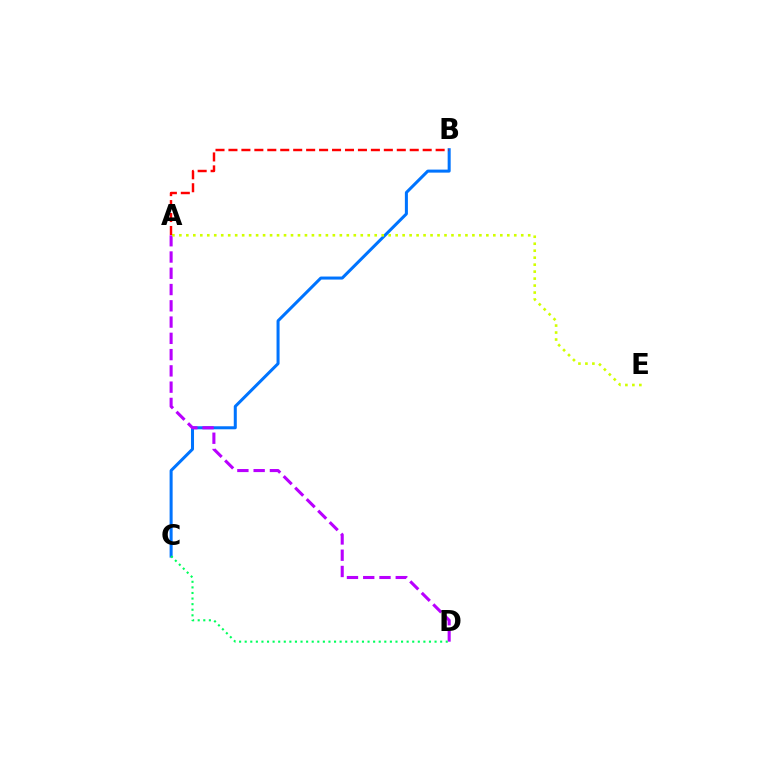{('B', 'C'): [{'color': '#0074ff', 'line_style': 'solid', 'thickness': 2.18}], ('A', 'D'): [{'color': '#b900ff', 'line_style': 'dashed', 'thickness': 2.21}], ('A', 'E'): [{'color': '#d1ff00', 'line_style': 'dotted', 'thickness': 1.9}], ('A', 'B'): [{'color': '#ff0000', 'line_style': 'dashed', 'thickness': 1.76}], ('C', 'D'): [{'color': '#00ff5c', 'line_style': 'dotted', 'thickness': 1.52}]}